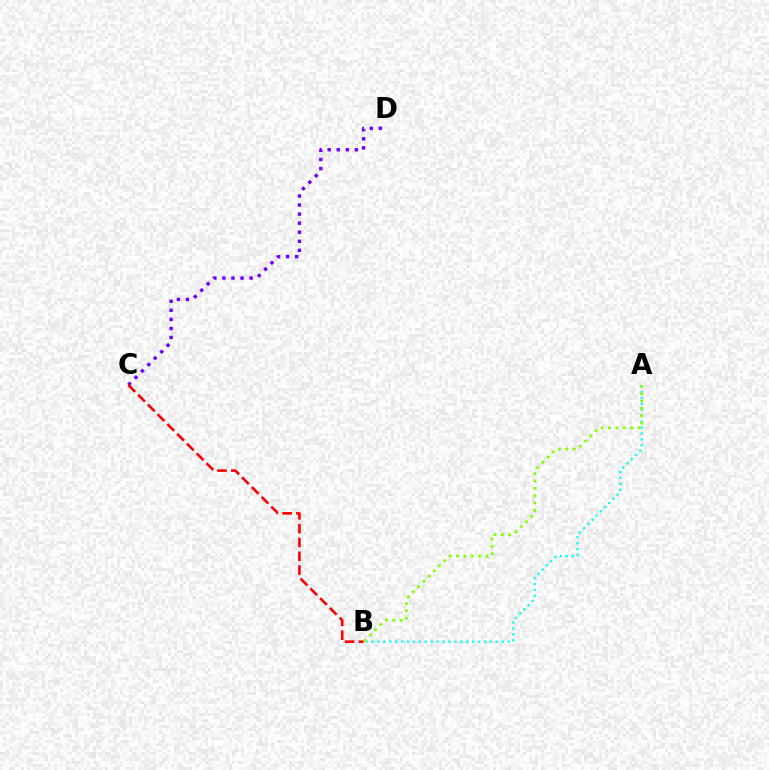{('C', 'D'): [{'color': '#7200ff', 'line_style': 'dotted', 'thickness': 2.46}], ('A', 'B'): [{'color': '#00fff6', 'line_style': 'dotted', 'thickness': 1.61}, {'color': '#84ff00', 'line_style': 'dotted', 'thickness': 2.0}], ('B', 'C'): [{'color': '#ff0000', 'line_style': 'dashed', 'thickness': 1.88}]}